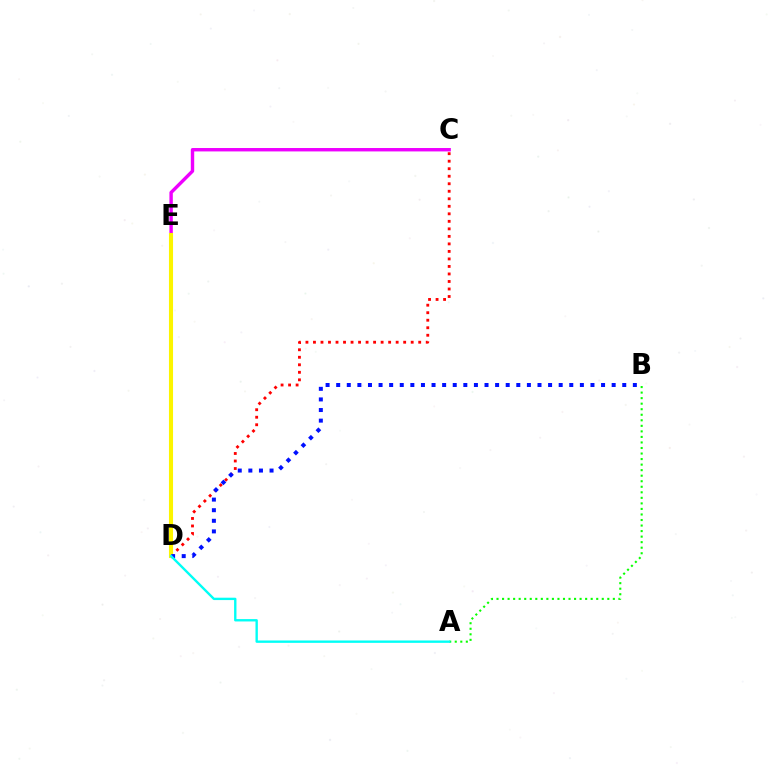{('C', 'E'): [{'color': '#ee00ff', 'line_style': 'solid', 'thickness': 2.45}], ('A', 'B'): [{'color': '#08ff00', 'line_style': 'dotted', 'thickness': 1.51}], ('C', 'D'): [{'color': '#ff0000', 'line_style': 'dotted', 'thickness': 2.04}], ('D', 'E'): [{'color': '#fcf500', 'line_style': 'solid', 'thickness': 2.94}], ('B', 'D'): [{'color': '#0010ff', 'line_style': 'dotted', 'thickness': 2.88}], ('A', 'D'): [{'color': '#00fff6', 'line_style': 'solid', 'thickness': 1.71}]}